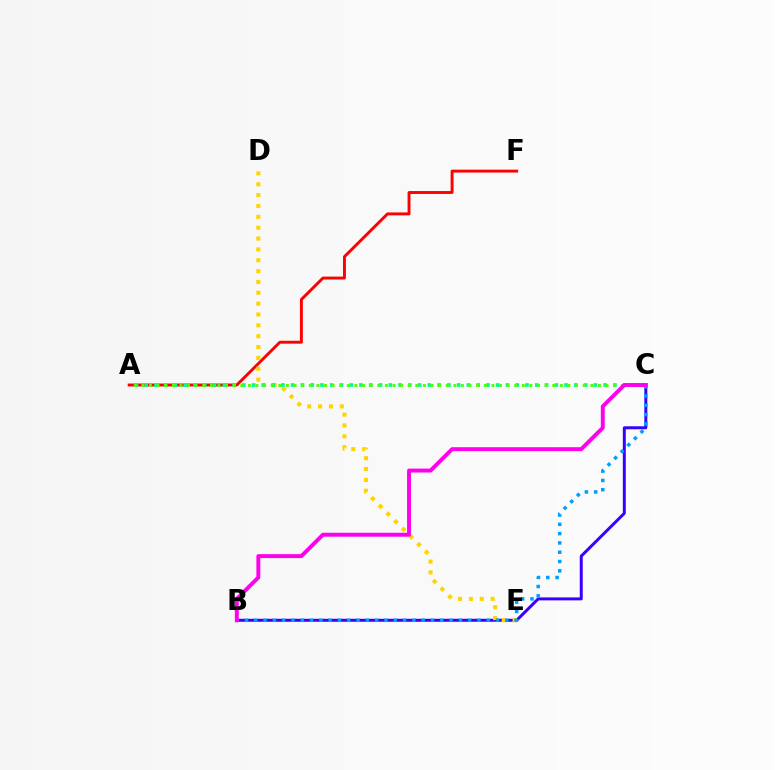{('B', 'C'): [{'color': '#3700ff', 'line_style': 'solid', 'thickness': 2.14}, {'color': '#009eff', 'line_style': 'dotted', 'thickness': 2.53}, {'color': '#ff00ed', 'line_style': 'solid', 'thickness': 2.83}], ('A', 'F'): [{'color': '#ff0000', 'line_style': 'solid', 'thickness': 2.1}], ('D', 'E'): [{'color': '#ffd500', 'line_style': 'dotted', 'thickness': 2.95}], ('A', 'C'): [{'color': '#00ff86', 'line_style': 'dotted', 'thickness': 2.65}, {'color': '#4fff00', 'line_style': 'dotted', 'thickness': 2.07}]}